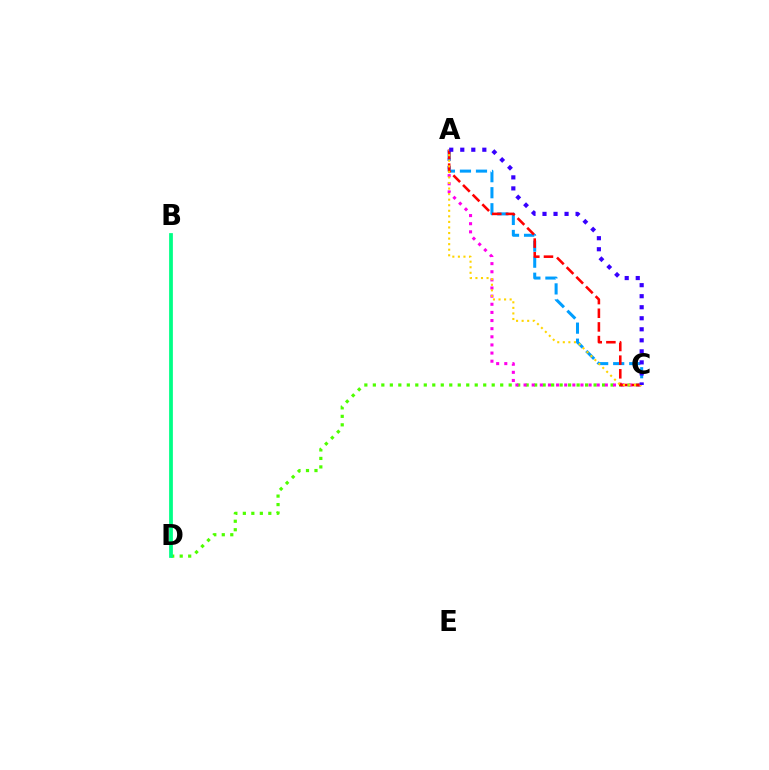{('C', 'D'): [{'color': '#4fff00', 'line_style': 'dotted', 'thickness': 2.31}], ('A', 'C'): [{'color': '#ff00ed', 'line_style': 'dotted', 'thickness': 2.21}, {'color': '#009eff', 'line_style': 'dashed', 'thickness': 2.18}, {'color': '#ff0000', 'line_style': 'dashed', 'thickness': 1.86}, {'color': '#ffd500', 'line_style': 'dotted', 'thickness': 1.51}, {'color': '#3700ff', 'line_style': 'dotted', 'thickness': 3.0}], ('B', 'D'): [{'color': '#00ff86', 'line_style': 'solid', 'thickness': 2.71}]}